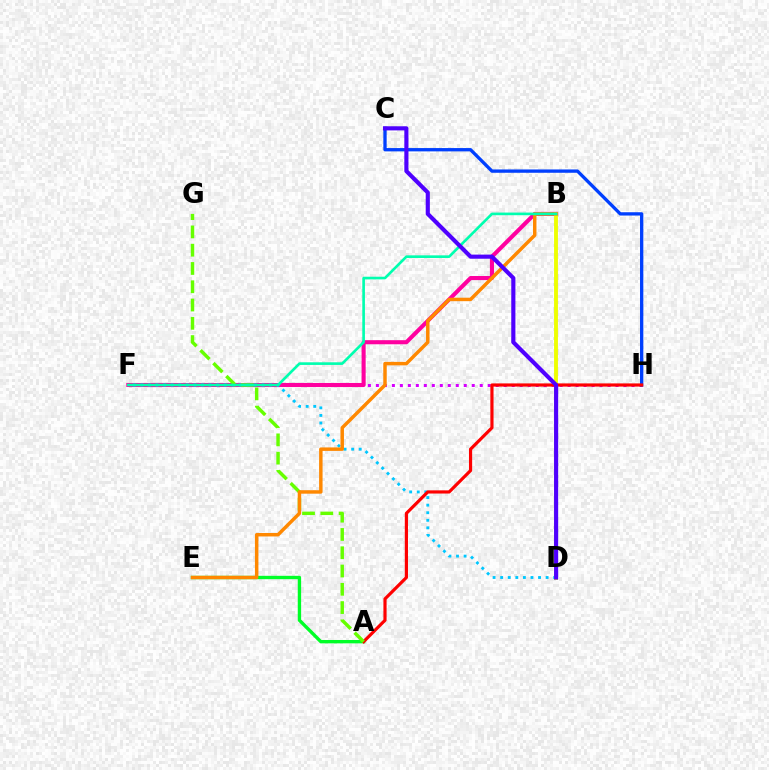{('F', 'H'): [{'color': '#d600ff', 'line_style': 'dotted', 'thickness': 2.17}], ('B', 'F'): [{'color': '#ff00a0', 'line_style': 'solid', 'thickness': 2.94}, {'color': '#00ffaf', 'line_style': 'solid', 'thickness': 1.91}], ('D', 'F'): [{'color': '#00c7ff', 'line_style': 'dotted', 'thickness': 2.06}], ('B', 'D'): [{'color': '#eeff00', 'line_style': 'solid', 'thickness': 2.78}], ('C', 'H'): [{'color': '#003fff', 'line_style': 'solid', 'thickness': 2.39}], ('A', 'E'): [{'color': '#00ff27', 'line_style': 'solid', 'thickness': 2.42}], ('A', 'H'): [{'color': '#ff0000', 'line_style': 'solid', 'thickness': 2.28}], ('A', 'G'): [{'color': '#66ff00', 'line_style': 'dashed', 'thickness': 2.48}], ('B', 'E'): [{'color': '#ff8800', 'line_style': 'solid', 'thickness': 2.49}], ('C', 'D'): [{'color': '#4f00ff', 'line_style': 'solid', 'thickness': 2.97}]}